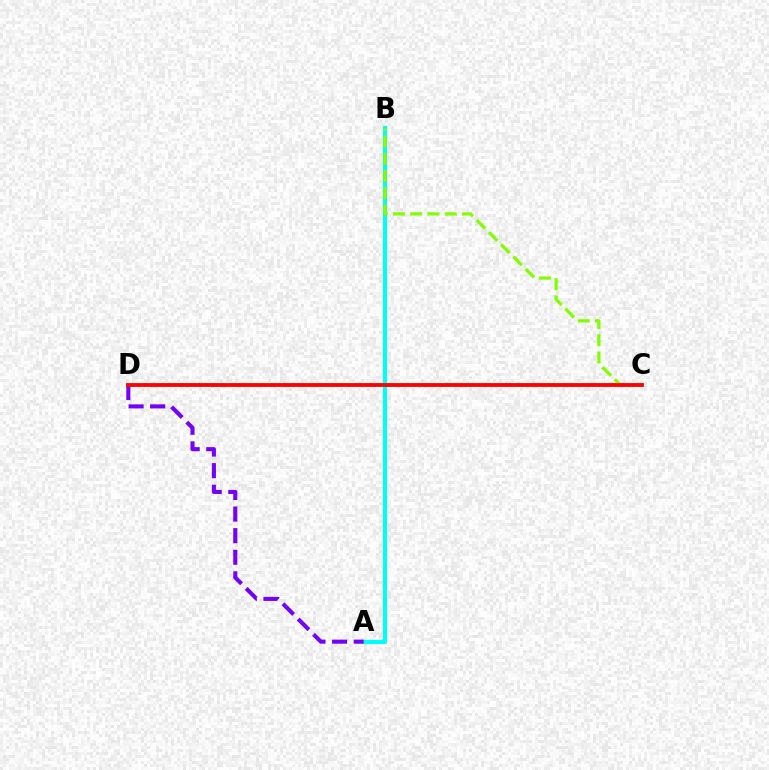{('A', 'B'): [{'color': '#00fff6', 'line_style': 'solid', 'thickness': 3.0}], ('B', 'C'): [{'color': '#84ff00', 'line_style': 'dashed', 'thickness': 2.34}], ('A', 'D'): [{'color': '#7200ff', 'line_style': 'dashed', 'thickness': 2.93}], ('C', 'D'): [{'color': '#ff0000', 'line_style': 'solid', 'thickness': 2.75}]}